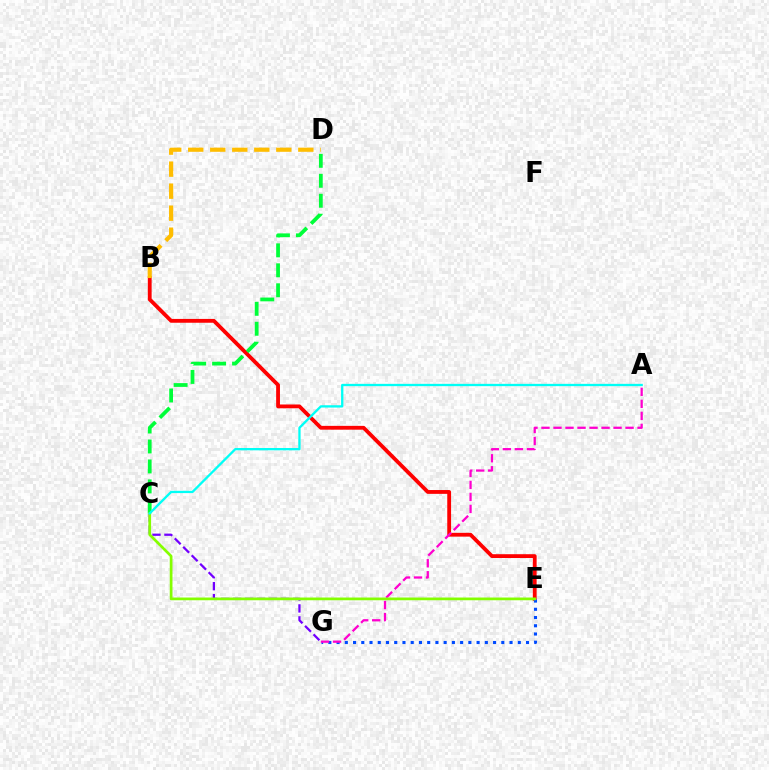{('B', 'E'): [{'color': '#ff0000', 'line_style': 'solid', 'thickness': 2.75}], ('E', 'G'): [{'color': '#004bff', 'line_style': 'dotted', 'thickness': 2.24}], ('A', 'G'): [{'color': '#ff00cf', 'line_style': 'dashed', 'thickness': 1.63}], ('C', 'G'): [{'color': '#7200ff', 'line_style': 'dashed', 'thickness': 1.63}], ('C', 'D'): [{'color': '#00ff39', 'line_style': 'dashed', 'thickness': 2.71}], ('C', 'E'): [{'color': '#84ff00', 'line_style': 'solid', 'thickness': 1.96}], ('A', 'C'): [{'color': '#00fff6', 'line_style': 'solid', 'thickness': 1.66}], ('B', 'D'): [{'color': '#ffbd00', 'line_style': 'dashed', 'thickness': 2.99}]}